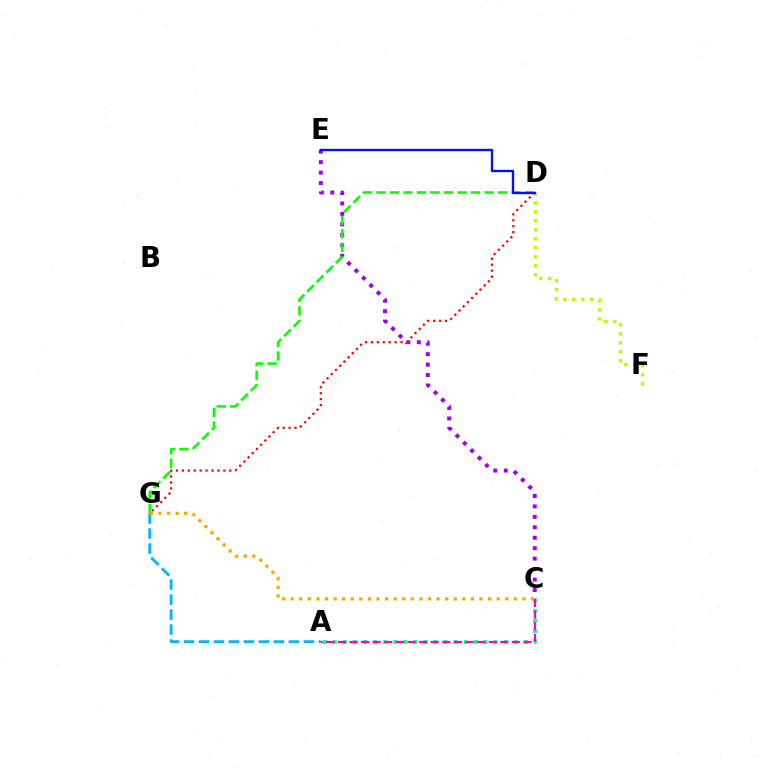{('D', 'F'): [{'color': '#b3ff00', 'line_style': 'dotted', 'thickness': 2.45}], ('C', 'E'): [{'color': '#9b00ff', 'line_style': 'dotted', 'thickness': 2.84}], ('D', 'G'): [{'color': '#08ff00', 'line_style': 'dashed', 'thickness': 1.84}, {'color': '#ff0000', 'line_style': 'dotted', 'thickness': 1.61}], ('A', 'G'): [{'color': '#00b5ff', 'line_style': 'dashed', 'thickness': 2.04}], ('A', 'C'): [{'color': '#00ff9d', 'line_style': 'dotted', 'thickness': 2.73}, {'color': '#ff00bd', 'line_style': 'dashed', 'thickness': 1.58}], ('D', 'E'): [{'color': '#0010ff', 'line_style': 'solid', 'thickness': 1.71}], ('C', 'G'): [{'color': '#ffa500', 'line_style': 'dotted', 'thickness': 2.33}]}